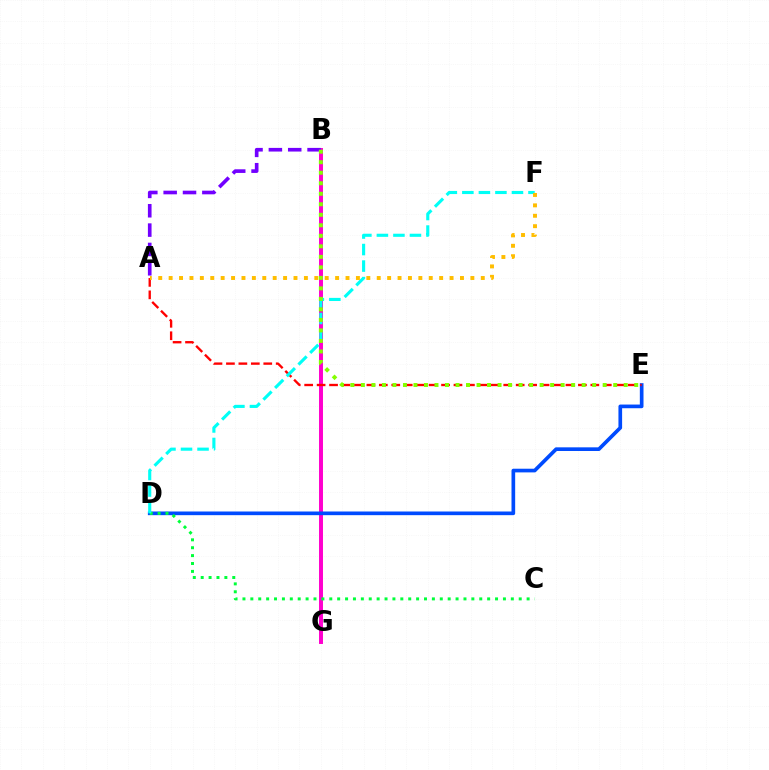{('B', 'G'): [{'color': '#ff00cf', 'line_style': 'solid', 'thickness': 2.85}], ('D', 'E'): [{'color': '#004bff', 'line_style': 'solid', 'thickness': 2.64}], ('A', 'B'): [{'color': '#7200ff', 'line_style': 'dashed', 'thickness': 2.63}], ('A', 'E'): [{'color': '#ff0000', 'line_style': 'dashed', 'thickness': 1.69}], ('C', 'D'): [{'color': '#00ff39', 'line_style': 'dotted', 'thickness': 2.14}], ('D', 'F'): [{'color': '#00fff6', 'line_style': 'dashed', 'thickness': 2.25}], ('B', 'E'): [{'color': '#84ff00', 'line_style': 'dotted', 'thickness': 2.86}], ('A', 'F'): [{'color': '#ffbd00', 'line_style': 'dotted', 'thickness': 2.83}]}